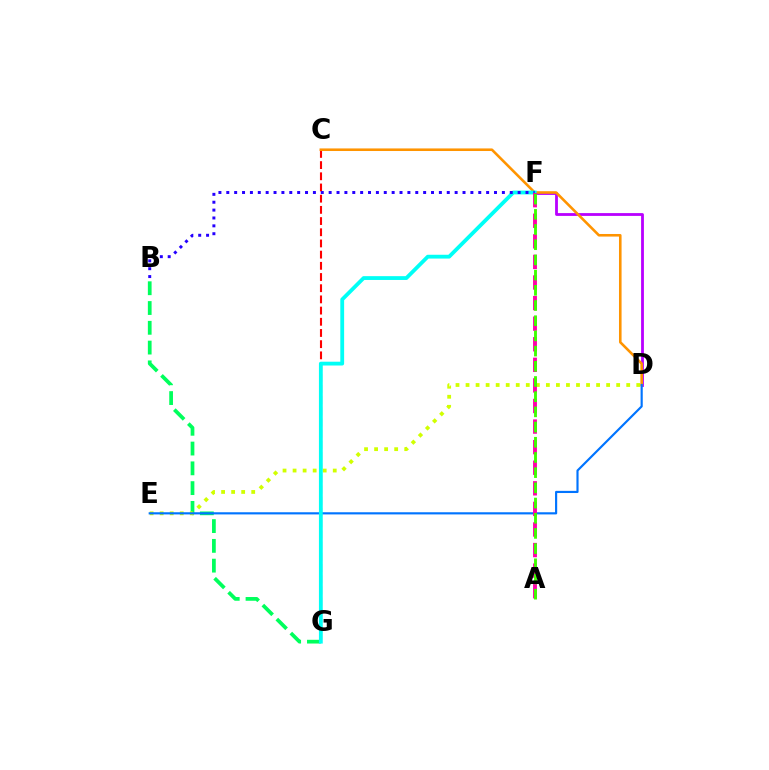{('B', 'G'): [{'color': '#00ff5c', 'line_style': 'dashed', 'thickness': 2.69}], ('D', 'F'): [{'color': '#b900ff', 'line_style': 'solid', 'thickness': 2.02}], ('C', 'G'): [{'color': '#ff0000', 'line_style': 'dashed', 'thickness': 1.52}], ('C', 'D'): [{'color': '#ff9400', 'line_style': 'solid', 'thickness': 1.86}], ('D', 'E'): [{'color': '#d1ff00', 'line_style': 'dotted', 'thickness': 2.73}, {'color': '#0074ff', 'line_style': 'solid', 'thickness': 1.55}], ('F', 'G'): [{'color': '#00fff6', 'line_style': 'solid', 'thickness': 2.74}], ('B', 'F'): [{'color': '#2500ff', 'line_style': 'dotted', 'thickness': 2.14}], ('A', 'F'): [{'color': '#ff00ac', 'line_style': 'dashed', 'thickness': 2.8}, {'color': '#3dff00', 'line_style': 'dashed', 'thickness': 2.06}]}